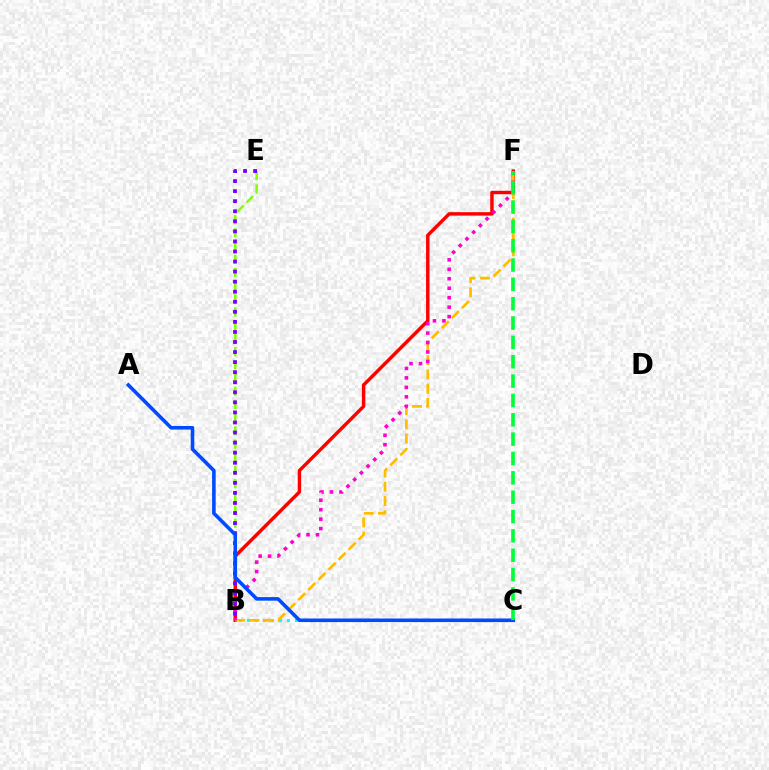{('B', 'E'): [{'color': '#84ff00', 'line_style': 'dashed', 'thickness': 1.79}, {'color': '#7200ff', 'line_style': 'dotted', 'thickness': 2.73}], ('B', 'C'): [{'color': '#00fff6', 'line_style': 'dotted', 'thickness': 2.17}], ('B', 'F'): [{'color': '#ff0000', 'line_style': 'solid', 'thickness': 2.48}, {'color': '#ffbd00', 'line_style': 'dashed', 'thickness': 1.94}, {'color': '#ff00cf', 'line_style': 'dotted', 'thickness': 2.57}], ('A', 'C'): [{'color': '#004bff', 'line_style': 'solid', 'thickness': 2.58}], ('C', 'F'): [{'color': '#00ff39', 'line_style': 'dashed', 'thickness': 2.63}]}